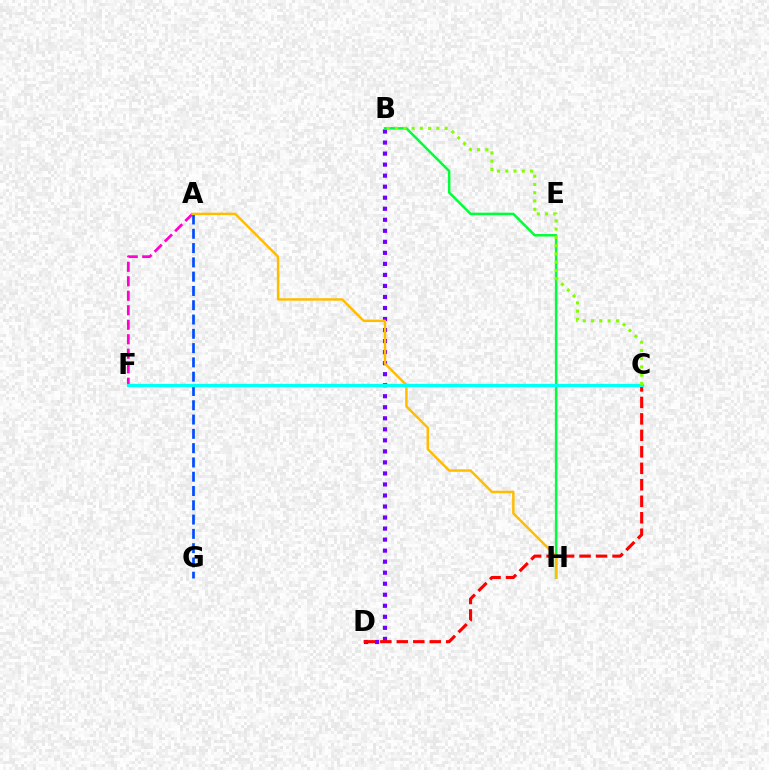{('B', 'D'): [{'color': '#7200ff', 'line_style': 'dotted', 'thickness': 3.0}], ('A', 'G'): [{'color': '#004bff', 'line_style': 'dashed', 'thickness': 1.94}], ('B', 'H'): [{'color': '#00ff39', 'line_style': 'solid', 'thickness': 1.81}], ('A', 'F'): [{'color': '#ff00cf', 'line_style': 'dashed', 'thickness': 1.97}], ('C', 'D'): [{'color': '#ff0000', 'line_style': 'dashed', 'thickness': 2.24}], ('A', 'H'): [{'color': '#ffbd00', 'line_style': 'solid', 'thickness': 1.77}], ('C', 'F'): [{'color': '#00fff6', 'line_style': 'solid', 'thickness': 2.37}], ('B', 'C'): [{'color': '#84ff00', 'line_style': 'dotted', 'thickness': 2.24}]}